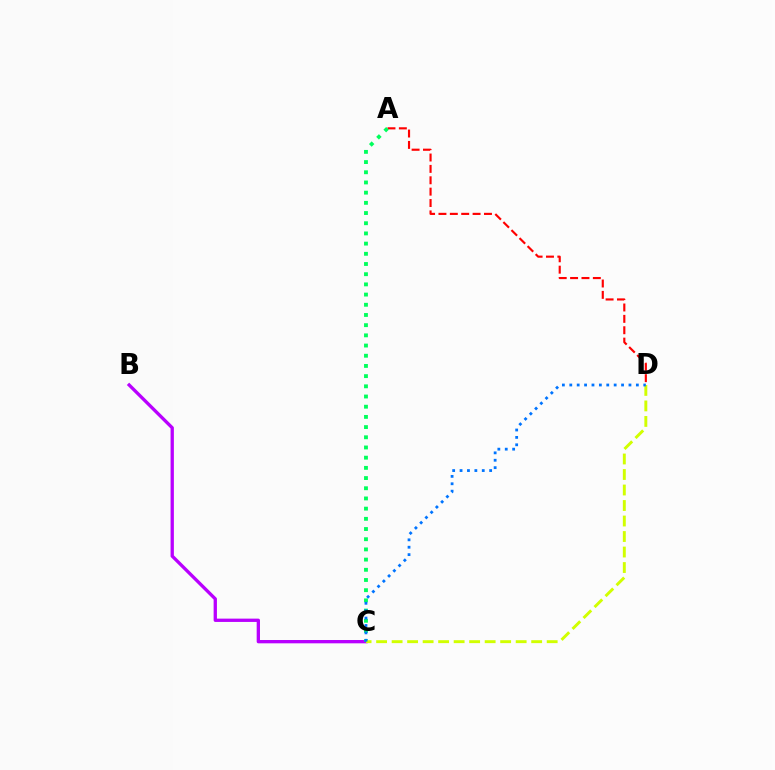{('A', 'D'): [{'color': '#ff0000', 'line_style': 'dashed', 'thickness': 1.55}], ('B', 'C'): [{'color': '#b900ff', 'line_style': 'solid', 'thickness': 2.38}], ('A', 'C'): [{'color': '#00ff5c', 'line_style': 'dotted', 'thickness': 2.77}], ('C', 'D'): [{'color': '#d1ff00', 'line_style': 'dashed', 'thickness': 2.11}, {'color': '#0074ff', 'line_style': 'dotted', 'thickness': 2.01}]}